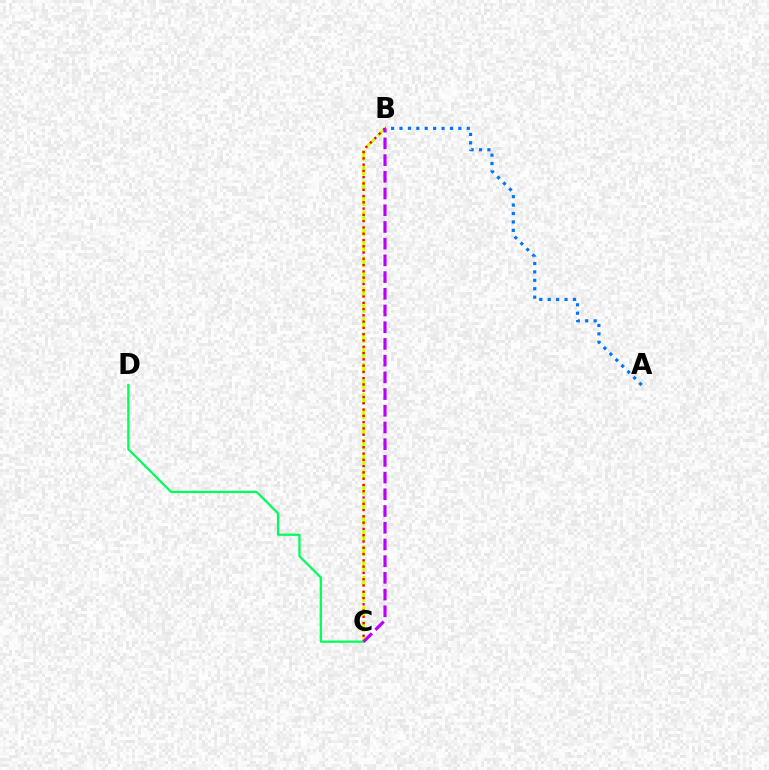{('B', 'C'): [{'color': '#d1ff00', 'line_style': 'dashed', 'thickness': 2.07}, {'color': '#ff0000', 'line_style': 'dotted', 'thickness': 1.71}, {'color': '#b900ff', 'line_style': 'dashed', 'thickness': 2.27}], ('A', 'B'): [{'color': '#0074ff', 'line_style': 'dotted', 'thickness': 2.28}], ('C', 'D'): [{'color': '#00ff5c', 'line_style': 'solid', 'thickness': 1.63}]}